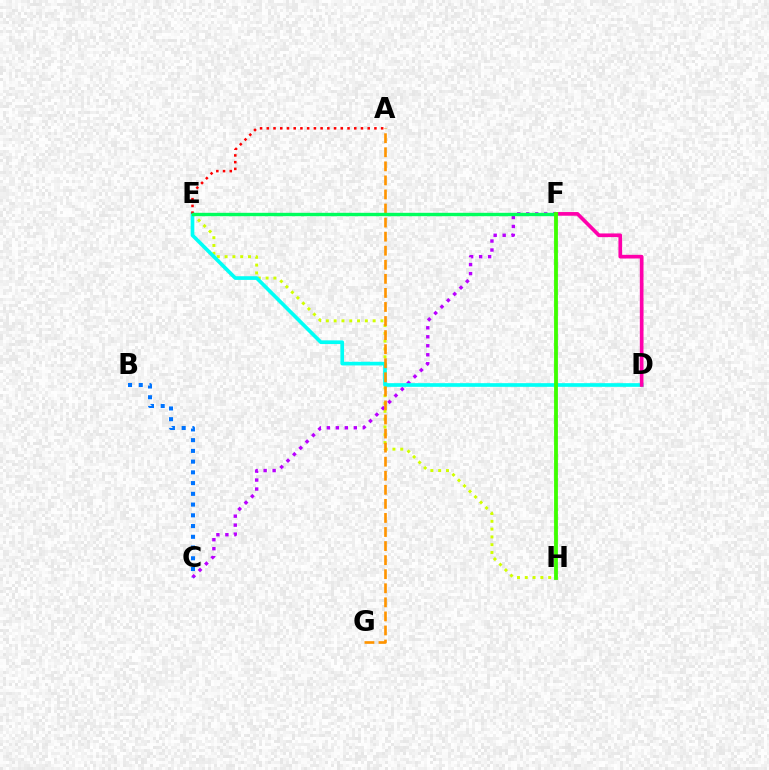{('E', 'H'): [{'color': '#d1ff00', 'line_style': 'dotted', 'thickness': 2.12}], ('C', 'F'): [{'color': '#b900ff', 'line_style': 'dotted', 'thickness': 2.44}], ('D', 'E'): [{'color': '#00fff6', 'line_style': 'solid', 'thickness': 2.64}], ('A', 'G'): [{'color': '#ff9400', 'line_style': 'dashed', 'thickness': 1.91}], ('B', 'C'): [{'color': '#0074ff', 'line_style': 'dotted', 'thickness': 2.92}], ('F', 'H'): [{'color': '#2500ff', 'line_style': 'dotted', 'thickness': 1.64}, {'color': '#3dff00', 'line_style': 'solid', 'thickness': 2.75}], ('A', 'E'): [{'color': '#ff0000', 'line_style': 'dotted', 'thickness': 1.83}], ('D', 'F'): [{'color': '#ff00ac', 'line_style': 'solid', 'thickness': 2.65}], ('E', 'F'): [{'color': '#00ff5c', 'line_style': 'solid', 'thickness': 2.43}]}